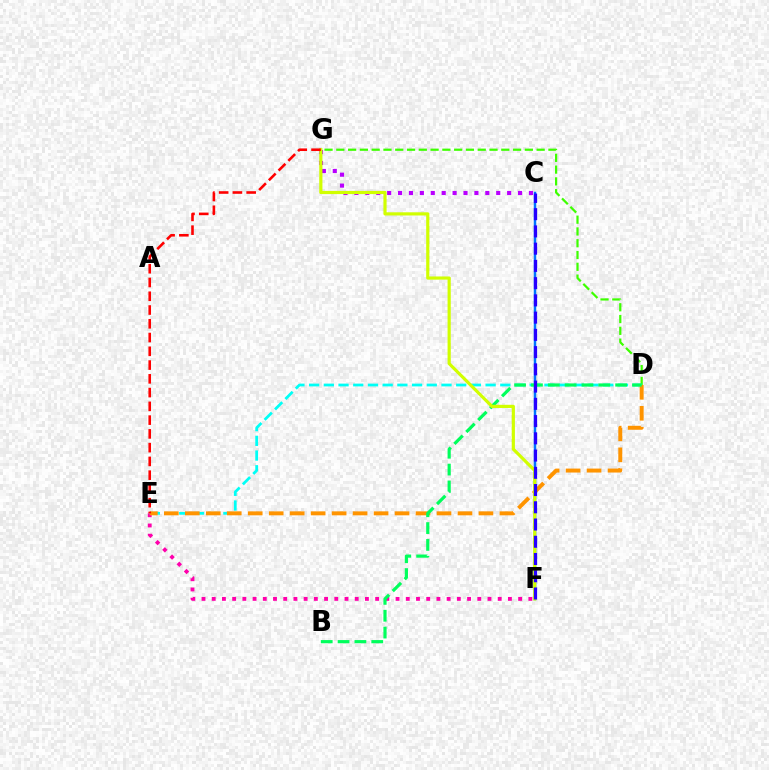{('C', 'F'): [{'color': '#0074ff', 'line_style': 'solid', 'thickness': 1.78}, {'color': '#2500ff', 'line_style': 'dashed', 'thickness': 2.34}], ('D', 'G'): [{'color': '#3dff00', 'line_style': 'dashed', 'thickness': 1.6}], ('C', 'G'): [{'color': '#b900ff', 'line_style': 'dotted', 'thickness': 2.96}], ('E', 'F'): [{'color': '#ff00ac', 'line_style': 'dotted', 'thickness': 2.78}], ('D', 'E'): [{'color': '#00fff6', 'line_style': 'dashed', 'thickness': 2.0}, {'color': '#ff9400', 'line_style': 'dashed', 'thickness': 2.85}], ('B', 'D'): [{'color': '#00ff5c', 'line_style': 'dashed', 'thickness': 2.29}], ('F', 'G'): [{'color': '#d1ff00', 'line_style': 'solid', 'thickness': 2.29}], ('E', 'G'): [{'color': '#ff0000', 'line_style': 'dashed', 'thickness': 1.87}]}